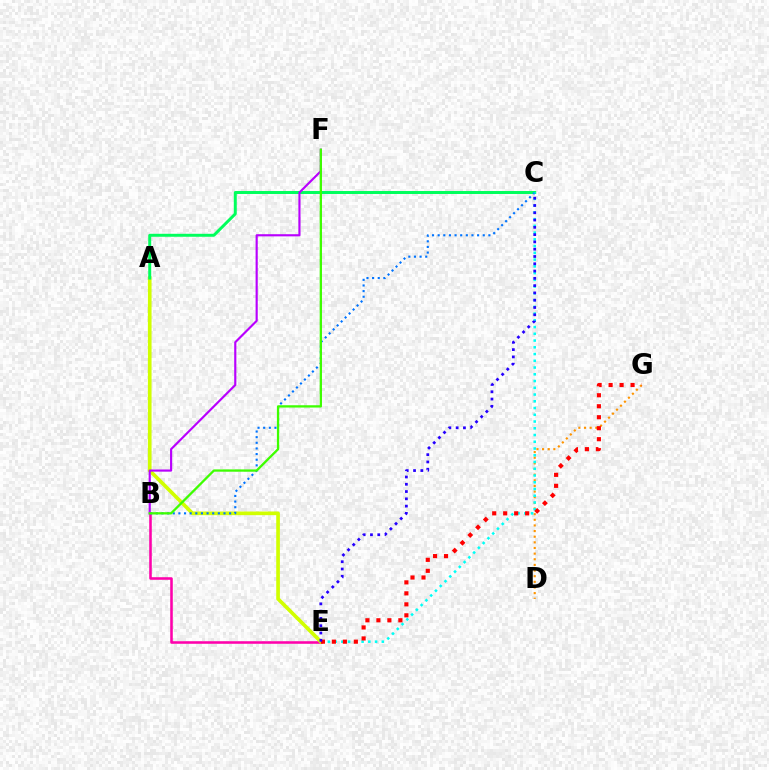{('B', 'E'): [{'color': '#ff00ac', 'line_style': 'solid', 'thickness': 1.84}], ('A', 'E'): [{'color': '#d1ff00', 'line_style': 'solid', 'thickness': 2.64}], ('D', 'G'): [{'color': '#ff9400', 'line_style': 'dotted', 'thickness': 1.53}], ('A', 'C'): [{'color': '#00ff5c', 'line_style': 'solid', 'thickness': 2.14}], ('B', 'C'): [{'color': '#0074ff', 'line_style': 'dotted', 'thickness': 1.53}], ('C', 'E'): [{'color': '#00fff6', 'line_style': 'dotted', 'thickness': 1.83}, {'color': '#2500ff', 'line_style': 'dotted', 'thickness': 1.98}], ('E', 'G'): [{'color': '#ff0000', 'line_style': 'dotted', 'thickness': 2.98}], ('B', 'F'): [{'color': '#b900ff', 'line_style': 'solid', 'thickness': 1.55}, {'color': '#3dff00', 'line_style': 'solid', 'thickness': 1.65}]}